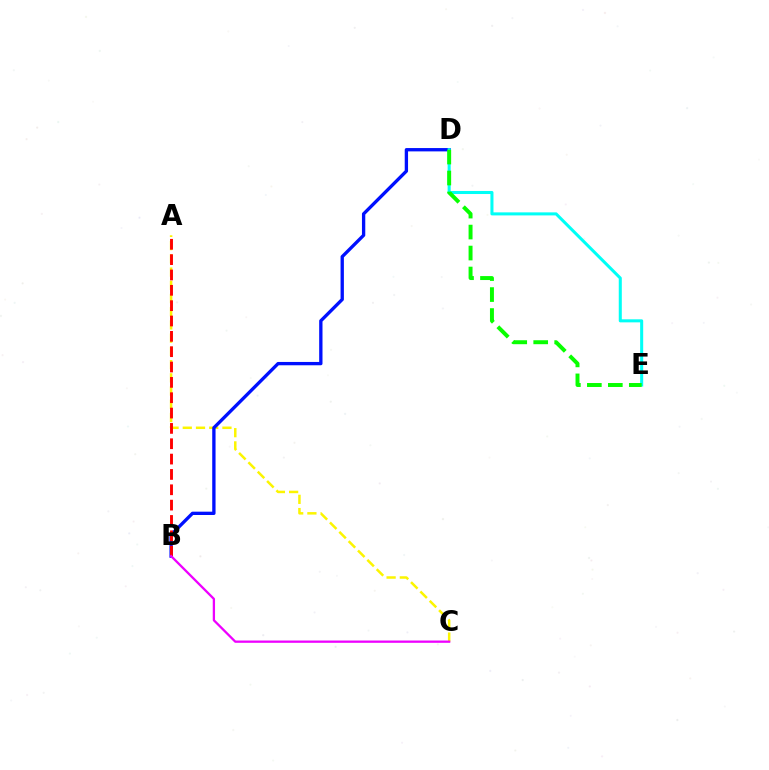{('A', 'C'): [{'color': '#fcf500', 'line_style': 'dashed', 'thickness': 1.8}], ('B', 'D'): [{'color': '#0010ff', 'line_style': 'solid', 'thickness': 2.39}], ('D', 'E'): [{'color': '#00fff6', 'line_style': 'solid', 'thickness': 2.19}, {'color': '#08ff00', 'line_style': 'dashed', 'thickness': 2.85}], ('A', 'B'): [{'color': '#ff0000', 'line_style': 'dashed', 'thickness': 2.08}], ('B', 'C'): [{'color': '#ee00ff', 'line_style': 'solid', 'thickness': 1.65}]}